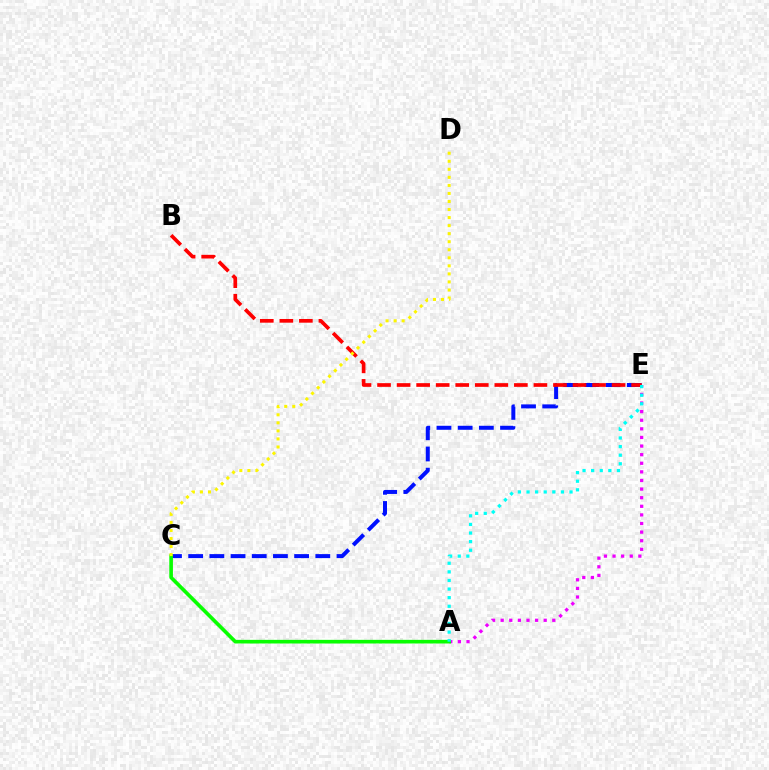{('A', 'E'): [{'color': '#ee00ff', 'line_style': 'dotted', 'thickness': 2.34}, {'color': '#00fff6', 'line_style': 'dotted', 'thickness': 2.34}], ('C', 'E'): [{'color': '#0010ff', 'line_style': 'dashed', 'thickness': 2.88}], ('A', 'C'): [{'color': '#08ff00', 'line_style': 'solid', 'thickness': 2.62}], ('B', 'E'): [{'color': '#ff0000', 'line_style': 'dashed', 'thickness': 2.66}], ('C', 'D'): [{'color': '#fcf500', 'line_style': 'dotted', 'thickness': 2.19}]}